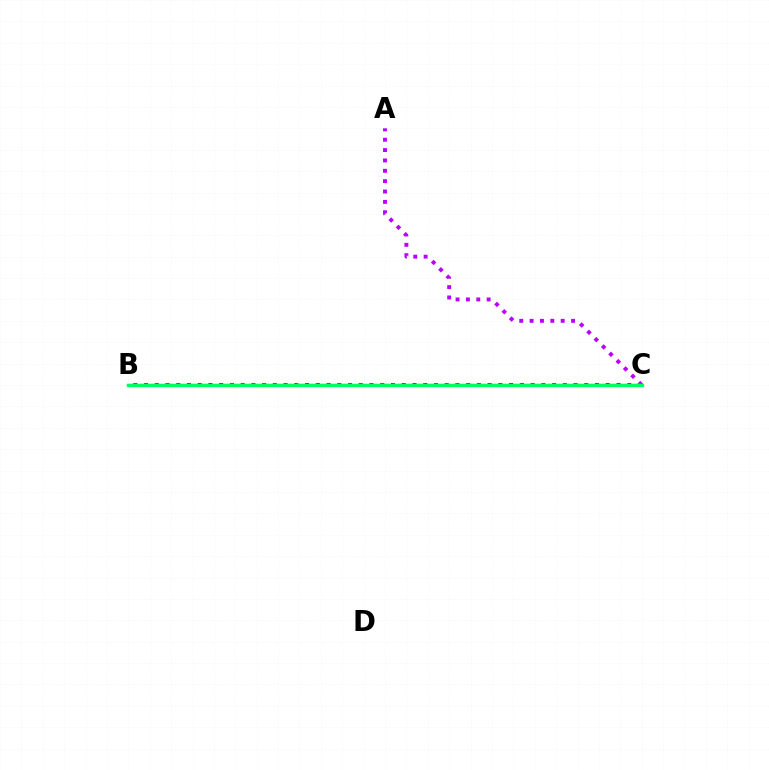{('B', 'C'): [{'color': '#ff0000', 'line_style': 'dotted', 'thickness': 2.92}, {'color': '#d1ff00', 'line_style': 'dashed', 'thickness': 1.63}, {'color': '#0074ff', 'line_style': 'solid', 'thickness': 1.6}, {'color': '#00ff5c', 'line_style': 'solid', 'thickness': 2.35}], ('A', 'C'): [{'color': '#b900ff', 'line_style': 'dotted', 'thickness': 2.82}]}